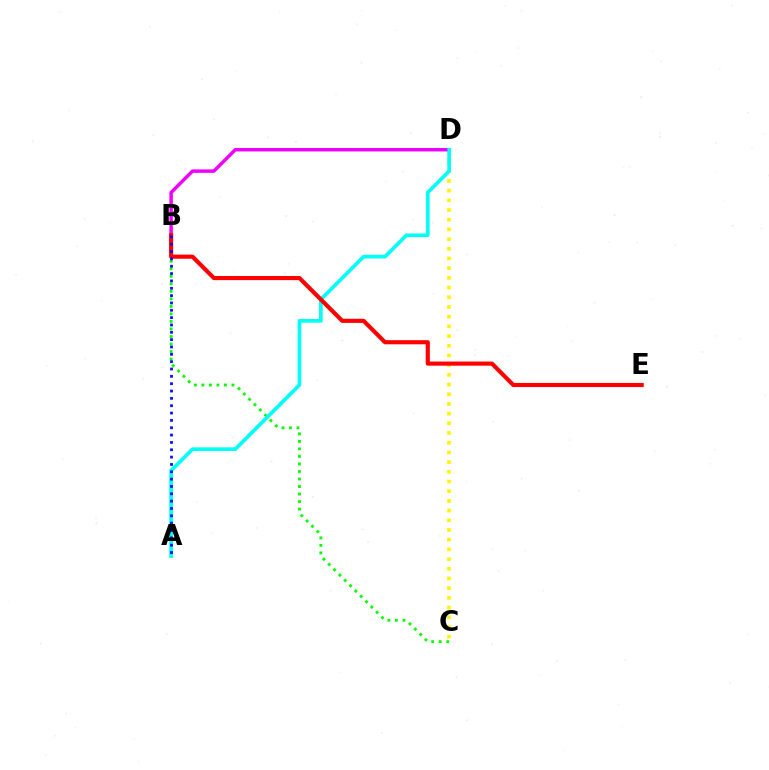{('C', 'D'): [{'color': '#fcf500', 'line_style': 'dotted', 'thickness': 2.63}], ('B', 'D'): [{'color': '#ee00ff', 'line_style': 'solid', 'thickness': 2.49}], ('B', 'C'): [{'color': '#08ff00', 'line_style': 'dotted', 'thickness': 2.04}], ('A', 'D'): [{'color': '#00fff6', 'line_style': 'solid', 'thickness': 2.65}], ('B', 'E'): [{'color': '#ff0000', 'line_style': 'solid', 'thickness': 2.98}], ('A', 'B'): [{'color': '#0010ff', 'line_style': 'dotted', 'thickness': 1.99}]}